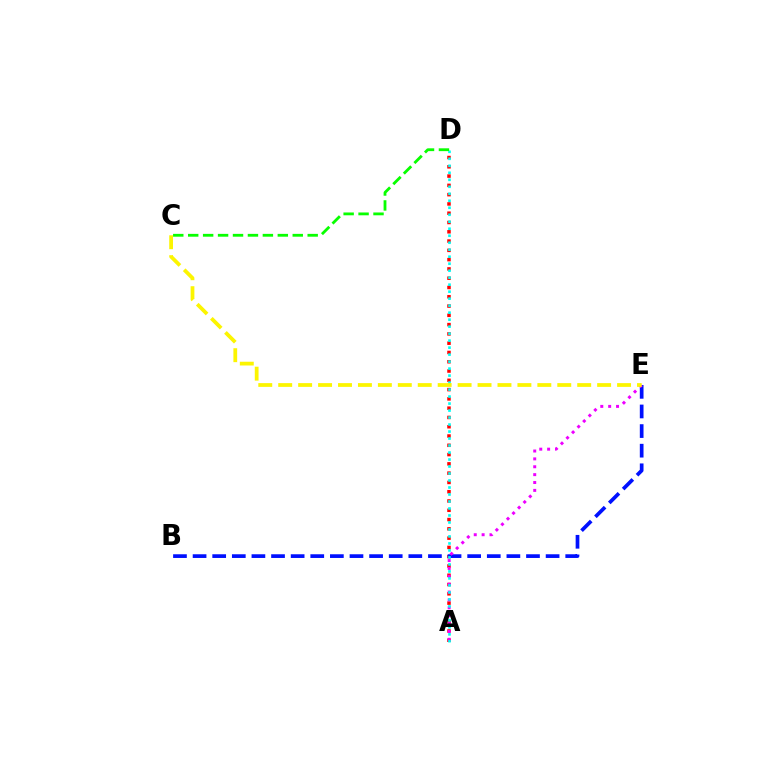{('A', 'D'): [{'color': '#ff0000', 'line_style': 'dotted', 'thickness': 2.52}, {'color': '#00fff6', 'line_style': 'dotted', 'thickness': 1.9}], ('B', 'E'): [{'color': '#0010ff', 'line_style': 'dashed', 'thickness': 2.66}], ('A', 'E'): [{'color': '#ee00ff', 'line_style': 'dotted', 'thickness': 2.14}], ('C', 'D'): [{'color': '#08ff00', 'line_style': 'dashed', 'thickness': 2.03}], ('C', 'E'): [{'color': '#fcf500', 'line_style': 'dashed', 'thickness': 2.71}]}